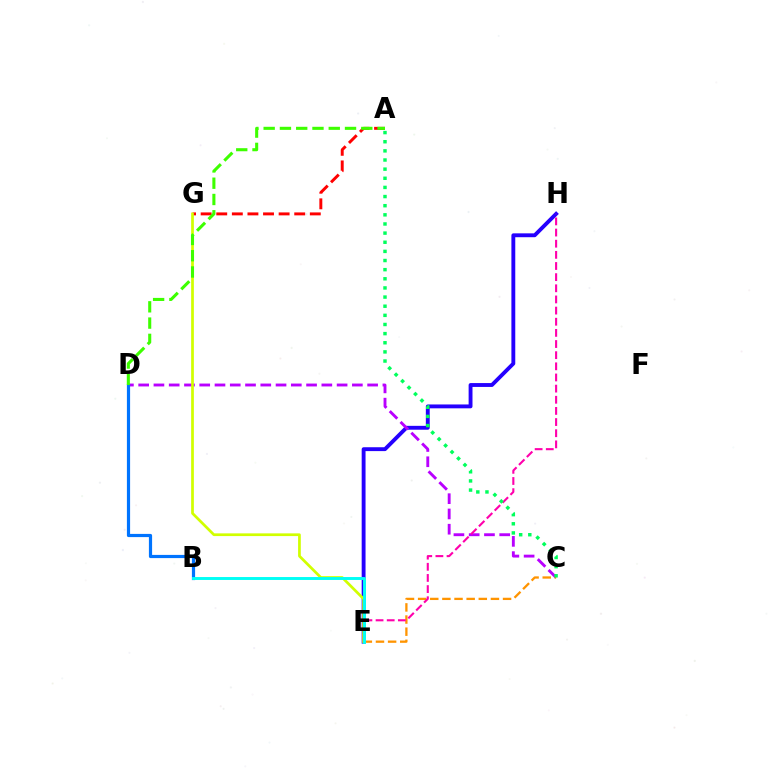{('E', 'H'): [{'color': '#2500ff', 'line_style': 'solid', 'thickness': 2.78}, {'color': '#ff00ac', 'line_style': 'dashed', 'thickness': 1.51}], ('C', 'D'): [{'color': '#b900ff', 'line_style': 'dashed', 'thickness': 2.07}], ('C', 'E'): [{'color': '#ff9400', 'line_style': 'dashed', 'thickness': 1.65}], ('A', 'G'): [{'color': '#ff0000', 'line_style': 'dashed', 'thickness': 2.12}], ('E', 'G'): [{'color': '#d1ff00', 'line_style': 'solid', 'thickness': 1.96}], ('A', 'C'): [{'color': '#00ff5c', 'line_style': 'dotted', 'thickness': 2.48}], ('B', 'D'): [{'color': '#0074ff', 'line_style': 'solid', 'thickness': 2.3}], ('A', 'D'): [{'color': '#3dff00', 'line_style': 'dashed', 'thickness': 2.21}], ('B', 'E'): [{'color': '#00fff6', 'line_style': 'solid', 'thickness': 2.11}]}